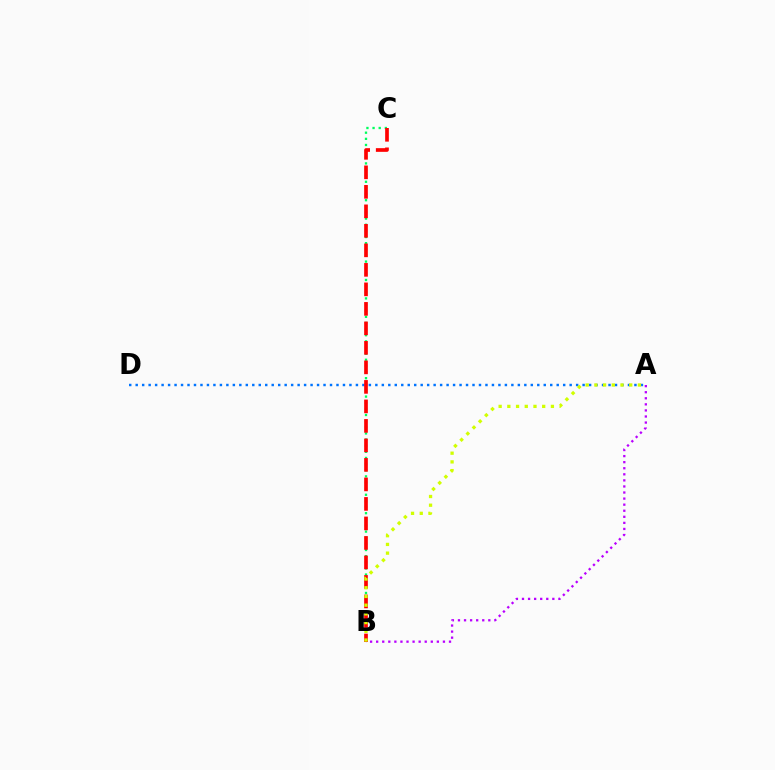{('B', 'C'): [{'color': '#00ff5c', 'line_style': 'dotted', 'thickness': 1.67}, {'color': '#ff0000', 'line_style': 'dashed', 'thickness': 2.65}], ('A', 'D'): [{'color': '#0074ff', 'line_style': 'dotted', 'thickness': 1.76}], ('A', 'B'): [{'color': '#b900ff', 'line_style': 'dotted', 'thickness': 1.65}, {'color': '#d1ff00', 'line_style': 'dotted', 'thickness': 2.37}]}